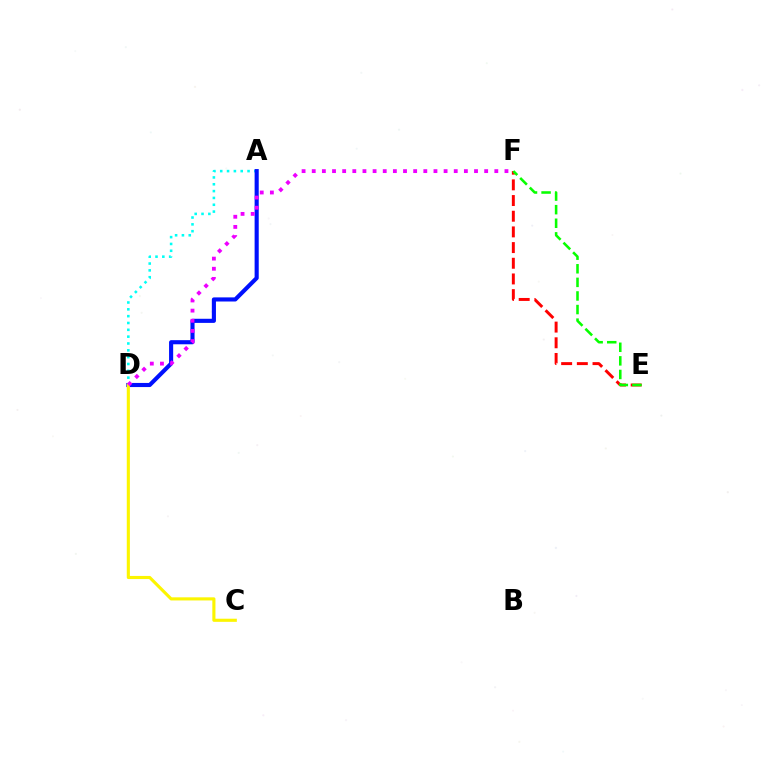{('A', 'D'): [{'color': '#00fff6', 'line_style': 'dotted', 'thickness': 1.86}, {'color': '#0010ff', 'line_style': 'solid', 'thickness': 2.96}], ('C', 'D'): [{'color': '#fcf500', 'line_style': 'solid', 'thickness': 2.24}], ('D', 'F'): [{'color': '#ee00ff', 'line_style': 'dotted', 'thickness': 2.76}], ('E', 'F'): [{'color': '#ff0000', 'line_style': 'dashed', 'thickness': 2.13}, {'color': '#08ff00', 'line_style': 'dashed', 'thickness': 1.85}]}